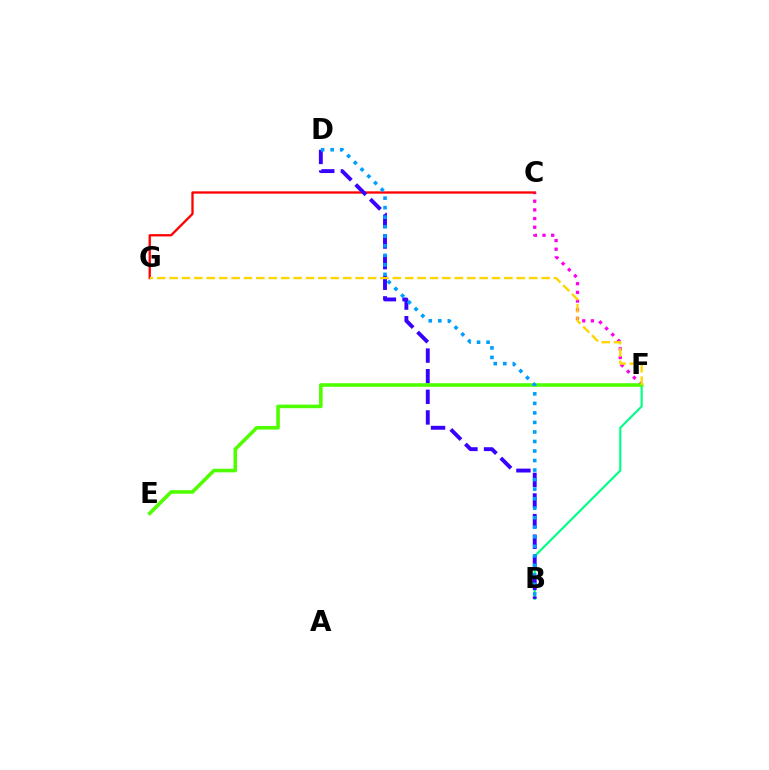{('B', 'F'): [{'color': '#00ff86', 'line_style': 'solid', 'thickness': 1.55}], ('C', 'F'): [{'color': '#ff00ed', 'line_style': 'dotted', 'thickness': 2.36}], ('C', 'G'): [{'color': '#ff0000', 'line_style': 'solid', 'thickness': 1.67}], ('B', 'D'): [{'color': '#3700ff', 'line_style': 'dashed', 'thickness': 2.8}, {'color': '#009eff', 'line_style': 'dotted', 'thickness': 2.59}], ('E', 'F'): [{'color': '#4fff00', 'line_style': 'solid', 'thickness': 2.59}], ('F', 'G'): [{'color': '#ffd500', 'line_style': 'dashed', 'thickness': 1.68}]}